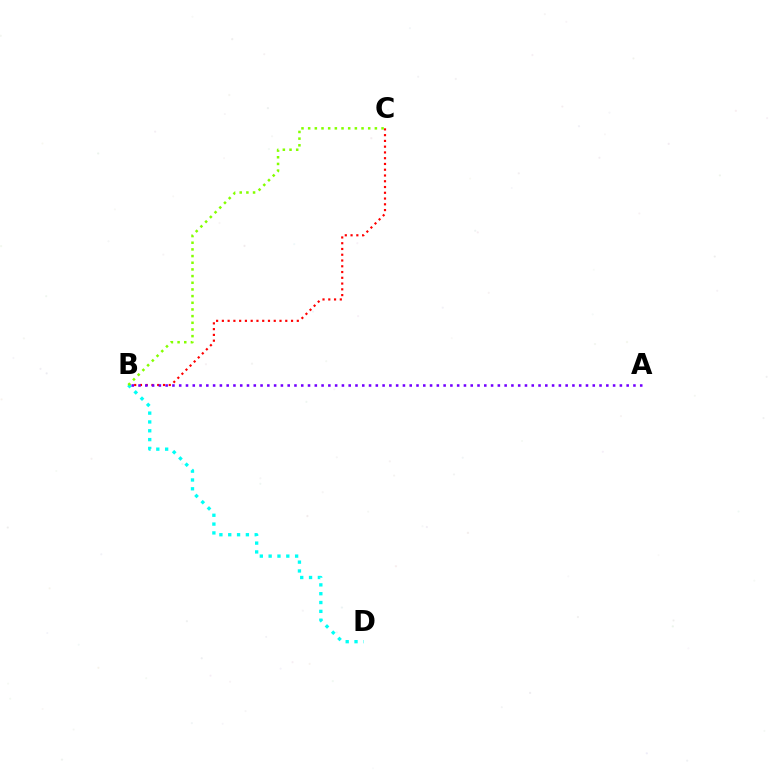{('B', 'C'): [{'color': '#ff0000', 'line_style': 'dotted', 'thickness': 1.57}, {'color': '#84ff00', 'line_style': 'dotted', 'thickness': 1.81}], ('B', 'D'): [{'color': '#00fff6', 'line_style': 'dotted', 'thickness': 2.4}], ('A', 'B'): [{'color': '#7200ff', 'line_style': 'dotted', 'thickness': 1.84}]}